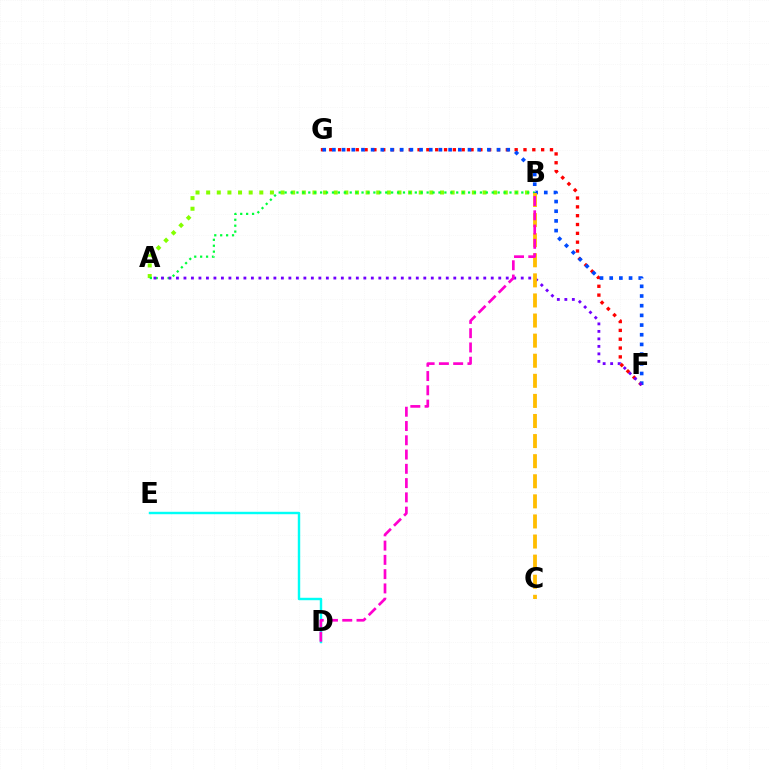{('F', 'G'): [{'color': '#ff0000', 'line_style': 'dotted', 'thickness': 2.4}, {'color': '#004bff', 'line_style': 'dotted', 'thickness': 2.63}], ('A', 'B'): [{'color': '#84ff00', 'line_style': 'dotted', 'thickness': 2.89}, {'color': '#00ff39', 'line_style': 'dotted', 'thickness': 1.61}], ('D', 'E'): [{'color': '#00fff6', 'line_style': 'solid', 'thickness': 1.75}], ('A', 'F'): [{'color': '#7200ff', 'line_style': 'dotted', 'thickness': 2.04}], ('B', 'C'): [{'color': '#ffbd00', 'line_style': 'dashed', 'thickness': 2.73}], ('B', 'D'): [{'color': '#ff00cf', 'line_style': 'dashed', 'thickness': 1.94}]}